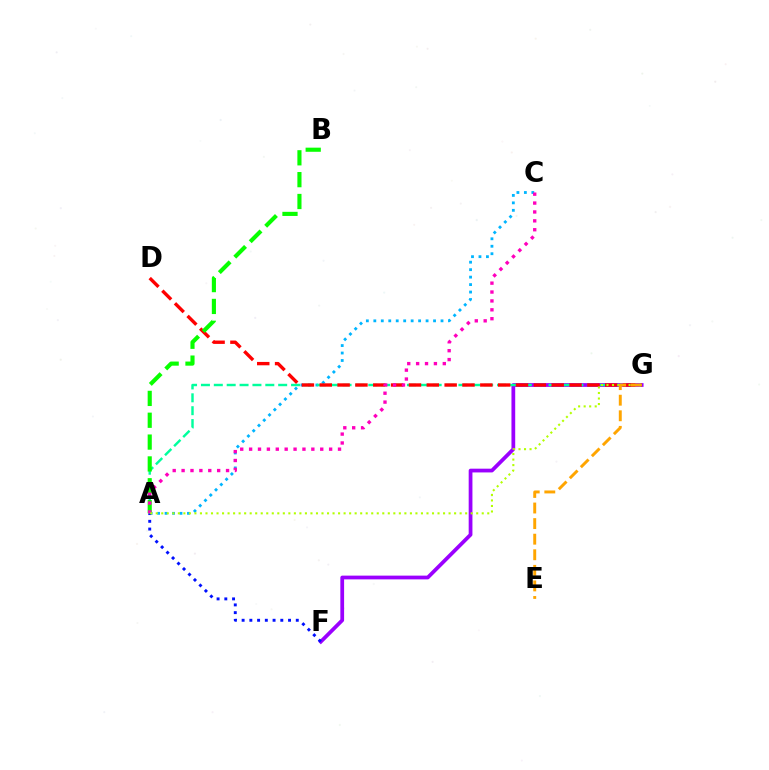{('A', 'C'): [{'color': '#00b5ff', 'line_style': 'dotted', 'thickness': 2.03}, {'color': '#ff00bd', 'line_style': 'dotted', 'thickness': 2.42}], ('F', 'G'): [{'color': '#9b00ff', 'line_style': 'solid', 'thickness': 2.7}], ('A', 'G'): [{'color': '#00ff9d', 'line_style': 'dashed', 'thickness': 1.75}, {'color': '#b3ff00', 'line_style': 'dotted', 'thickness': 1.5}], ('D', 'G'): [{'color': '#ff0000', 'line_style': 'dashed', 'thickness': 2.42}], ('A', 'F'): [{'color': '#0010ff', 'line_style': 'dotted', 'thickness': 2.1}], ('A', 'B'): [{'color': '#08ff00', 'line_style': 'dashed', 'thickness': 2.97}], ('E', 'G'): [{'color': '#ffa500', 'line_style': 'dashed', 'thickness': 2.12}]}